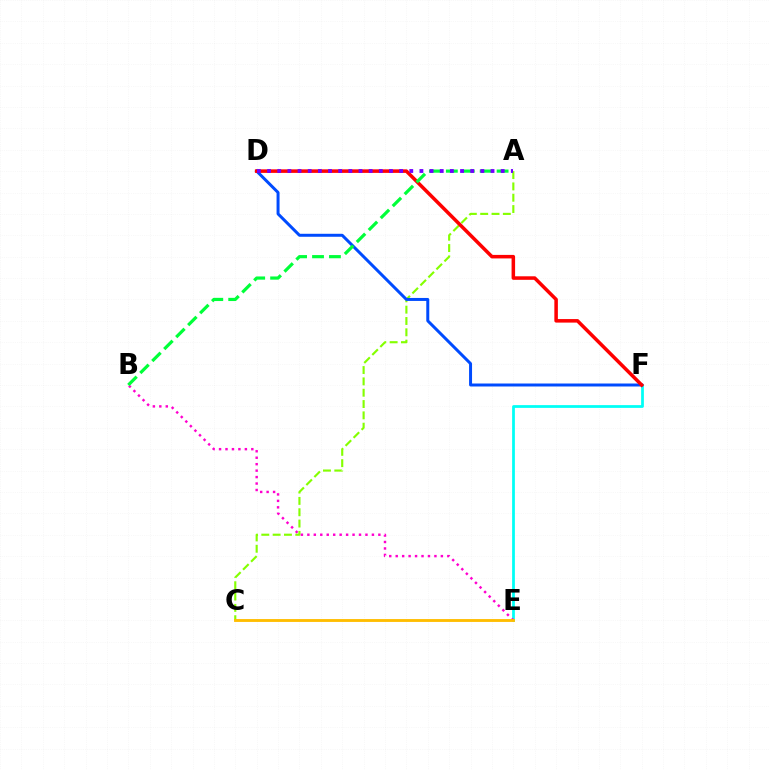{('E', 'F'): [{'color': '#00fff6', 'line_style': 'solid', 'thickness': 1.98}], ('A', 'C'): [{'color': '#84ff00', 'line_style': 'dashed', 'thickness': 1.54}], ('D', 'F'): [{'color': '#004bff', 'line_style': 'solid', 'thickness': 2.15}, {'color': '#ff0000', 'line_style': 'solid', 'thickness': 2.54}], ('B', 'E'): [{'color': '#ff00cf', 'line_style': 'dotted', 'thickness': 1.75}], ('C', 'E'): [{'color': '#ffbd00', 'line_style': 'solid', 'thickness': 2.06}], ('A', 'B'): [{'color': '#00ff39', 'line_style': 'dashed', 'thickness': 2.3}], ('A', 'D'): [{'color': '#7200ff', 'line_style': 'dotted', 'thickness': 2.76}]}